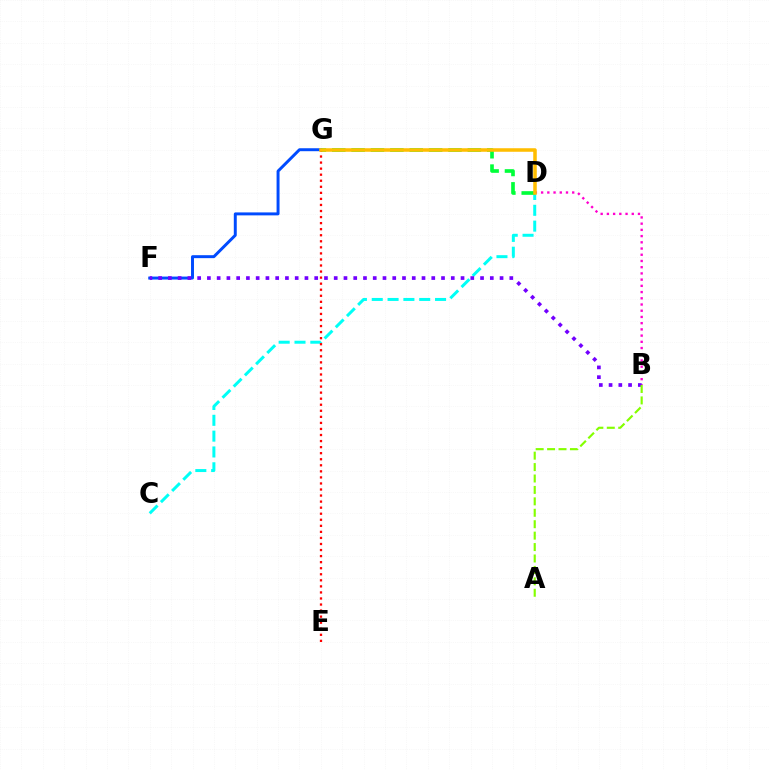{('F', 'G'): [{'color': '#004bff', 'line_style': 'solid', 'thickness': 2.13}], ('B', 'D'): [{'color': '#ff00cf', 'line_style': 'dotted', 'thickness': 1.69}], ('C', 'D'): [{'color': '#00fff6', 'line_style': 'dashed', 'thickness': 2.15}], ('B', 'F'): [{'color': '#7200ff', 'line_style': 'dotted', 'thickness': 2.65}], ('D', 'G'): [{'color': '#00ff39', 'line_style': 'dashed', 'thickness': 2.63}, {'color': '#ffbd00', 'line_style': 'solid', 'thickness': 2.55}], ('E', 'G'): [{'color': '#ff0000', 'line_style': 'dotted', 'thickness': 1.64}], ('A', 'B'): [{'color': '#84ff00', 'line_style': 'dashed', 'thickness': 1.55}]}